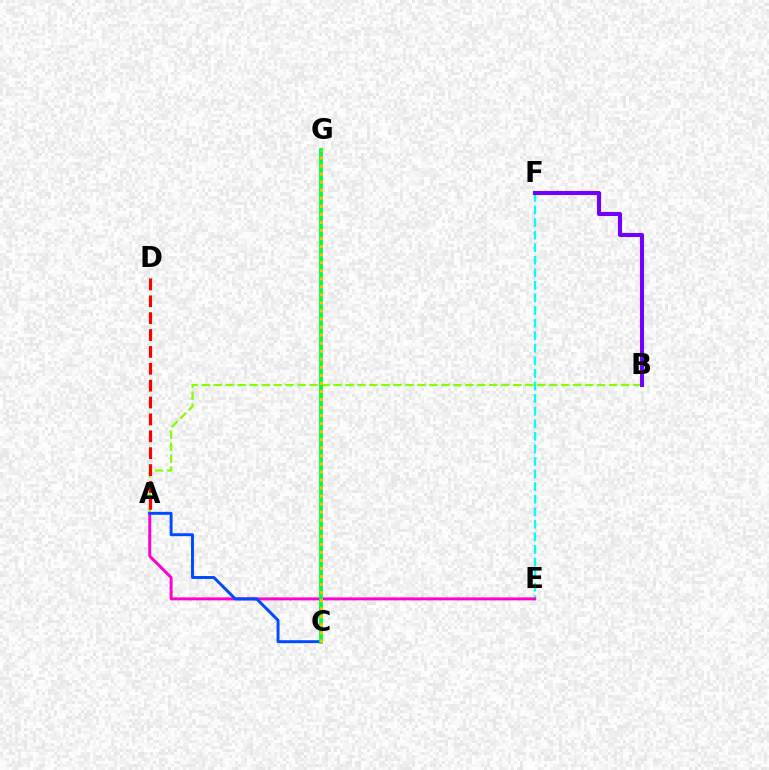{('E', 'F'): [{'color': '#00fff6', 'line_style': 'dashed', 'thickness': 1.71}], ('A', 'E'): [{'color': '#ff00cf', 'line_style': 'solid', 'thickness': 2.12}], ('A', 'B'): [{'color': '#84ff00', 'line_style': 'dashed', 'thickness': 1.63}], ('A', 'C'): [{'color': '#004bff', 'line_style': 'solid', 'thickness': 2.11}], ('C', 'G'): [{'color': '#00ff39', 'line_style': 'solid', 'thickness': 2.73}, {'color': '#ffbd00', 'line_style': 'dotted', 'thickness': 2.19}], ('B', 'F'): [{'color': '#7200ff', 'line_style': 'solid', 'thickness': 2.94}], ('A', 'D'): [{'color': '#ff0000', 'line_style': 'dashed', 'thickness': 2.29}]}